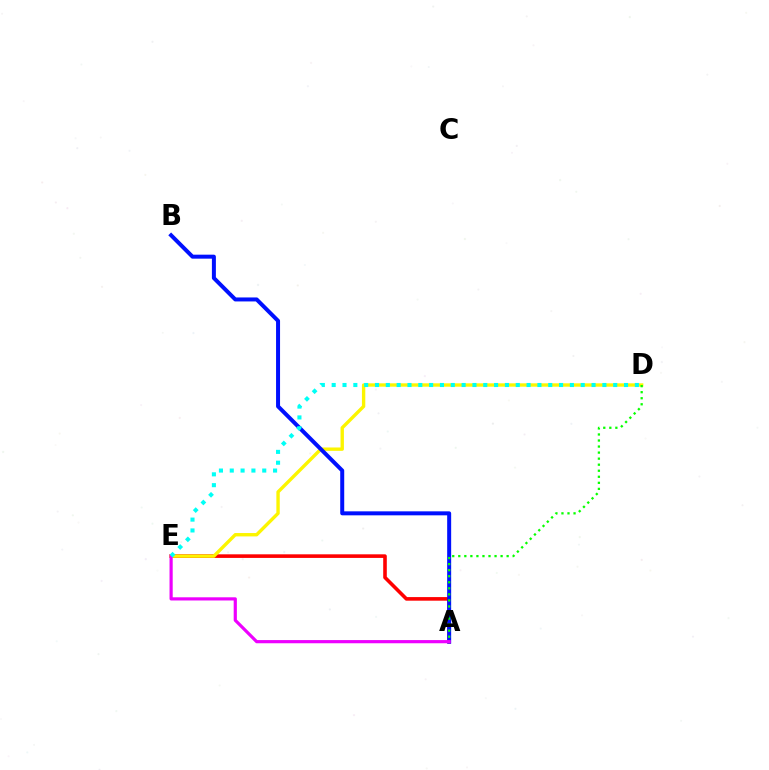{('A', 'E'): [{'color': '#ff0000', 'line_style': 'solid', 'thickness': 2.59}, {'color': '#ee00ff', 'line_style': 'solid', 'thickness': 2.29}], ('D', 'E'): [{'color': '#fcf500', 'line_style': 'solid', 'thickness': 2.43}, {'color': '#00fff6', 'line_style': 'dotted', 'thickness': 2.94}], ('A', 'B'): [{'color': '#0010ff', 'line_style': 'solid', 'thickness': 2.87}], ('A', 'D'): [{'color': '#08ff00', 'line_style': 'dotted', 'thickness': 1.64}]}